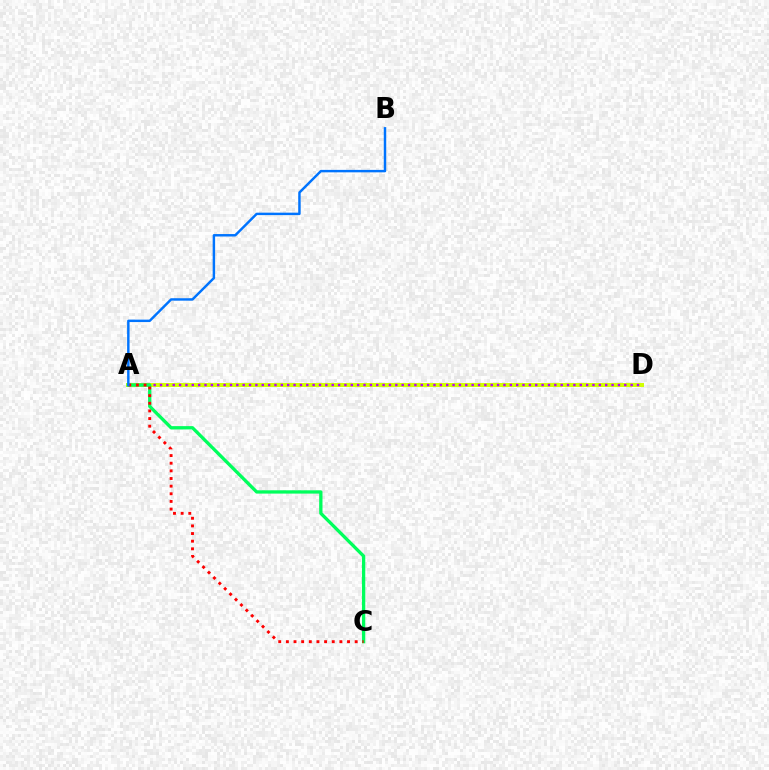{('A', 'D'): [{'color': '#d1ff00', 'line_style': 'solid', 'thickness': 2.86}, {'color': '#b900ff', 'line_style': 'dotted', 'thickness': 1.73}], ('A', 'C'): [{'color': '#00ff5c', 'line_style': 'solid', 'thickness': 2.38}, {'color': '#ff0000', 'line_style': 'dotted', 'thickness': 2.08}], ('A', 'B'): [{'color': '#0074ff', 'line_style': 'solid', 'thickness': 1.76}]}